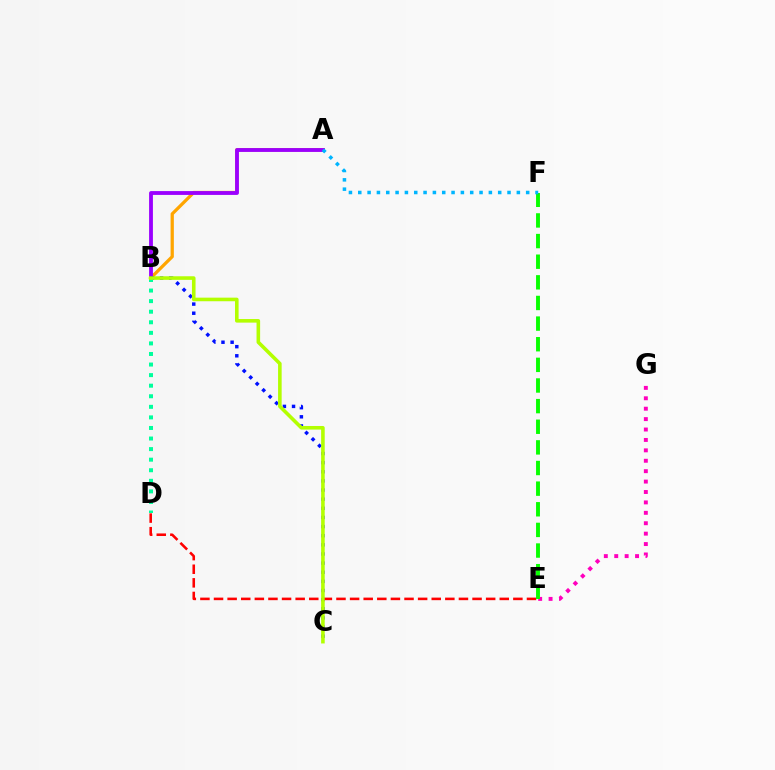{('E', 'G'): [{'color': '#ff00bd', 'line_style': 'dotted', 'thickness': 2.83}], ('A', 'B'): [{'color': '#ffa500', 'line_style': 'solid', 'thickness': 2.34}, {'color': '#9b00ff', 'line_style': 'solid', 'thickness': 2.76}], ('B', 'C'): [{'color': '#0010ff', 'line_style': 'dotted', 'thickness': 2.48}, {'color': '#b3ff00', 'line_style': 'solid', 'thickness': 2.58}], ('D', 'E'): [{'color': '#ff0000', 'line_style': 'dashed', 'thickness': 1.85}], ('B', 'D'): [{'color': '#00ff9d', 'line_style': 'dotted', 'thickness': 2.87}], ('E', 'F'): [{'color': '#08ff00', 'line_style': 'dashed', 'thickness': 2.8}], ('A', 'F'): [{'color': '#00b5ff', 'line_style': 'dotted', 'thickness': 2.53}]}